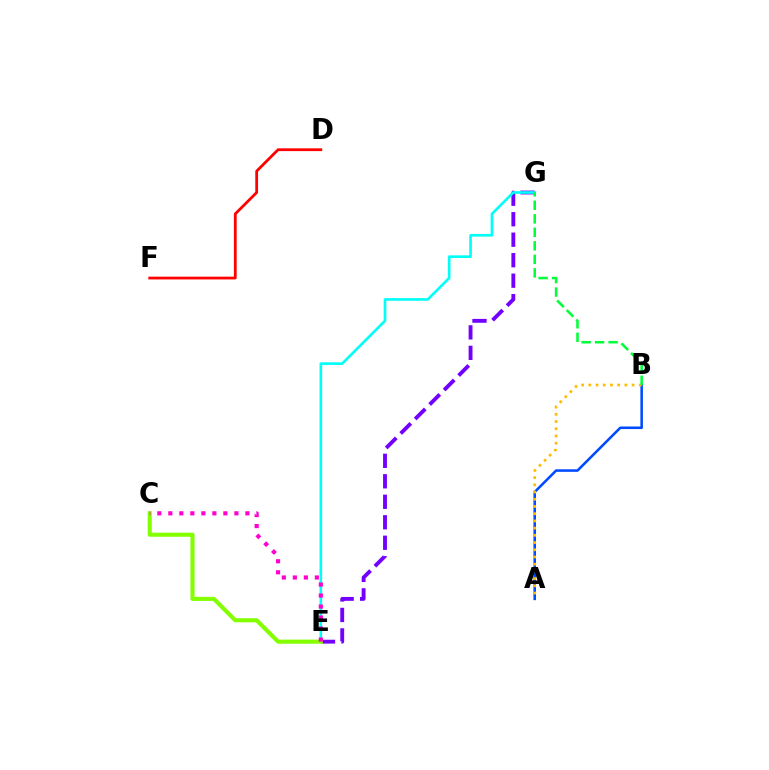{('D', 'F'): [{'color': '#ff0000', 'line_style': 'solid', 'thickness': 1.99}], ('E', 'G'): [{'color': '#7200ff', 'line_style': 'dashed', 'thickness': 2.78}, {'color': '#00fff6', 'line_style': 'solid', 'thickness': 1.91}], ('C', 'E'): [{'color': '#84ff00', 'line_style': 'solid', 'thickness': 2.96}, {'color': '#ff00cf', 'line_style': 'dotted', 'thickness': 2.99}], ('A', 'B'): [{'color': '#004bff', 'line_style': 'solid', 'thickness': 1.84}, {'color': '#ffbd00', 'line_style': 'dotted', 'thickness': 1.96}], ('B', 'G'): [{'color': '#00ff39', 'line_style': 'dashed', 'thickness': 1.84}]}